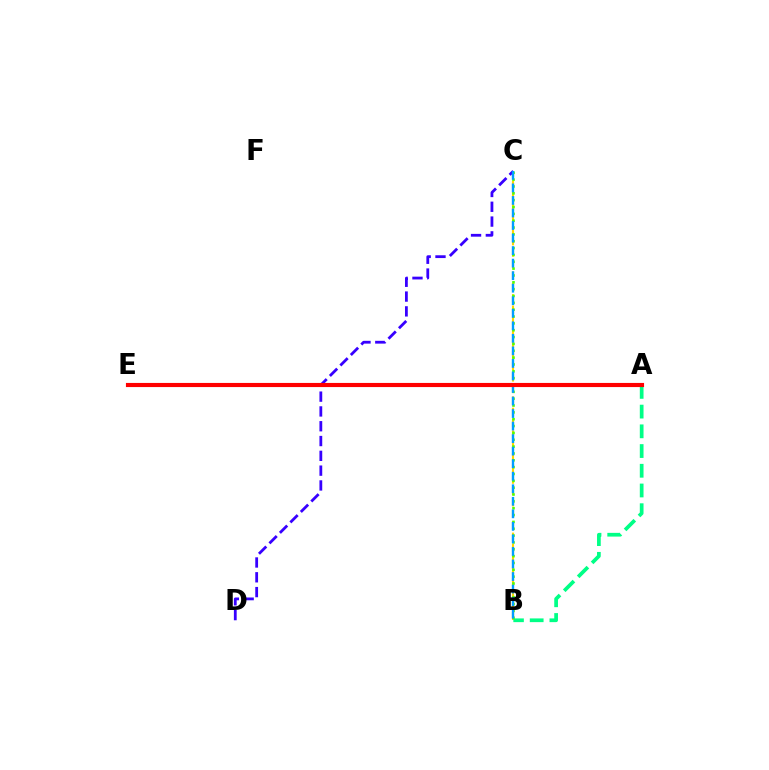{('B', 'C'): [{'color': '#ffd500', 'line_style': 'dashed', 'thickness': 1.54}, {'color': '#4fff00', 'line_style': 'dotted', 'thickness': 1.86}, {'color': '#009eff', 'line_style': 'dashed', 'thickness': 1.7}], ('A', 'B'): [{'color': '#00ff86', 'line_style': 'dashed', 'thickness': 2.68}], ('A', 'E'): [{'color': '#ff00ed', 'line_style': 'dotted', 'thickness': 2.83}, {'color': '#ff0000', 'line_style': 'solid', 'thickness': 2.98}], ('C', 'D'): [{'color': '#3700ff', 'line_style': 'dashed', 'thickness': 2.01}]}